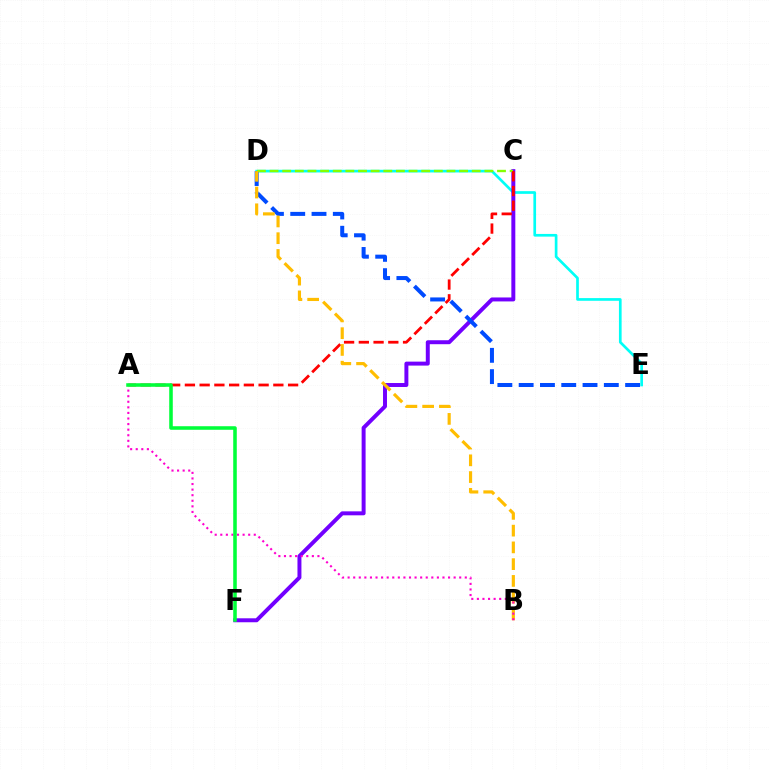{('D', 'E'): [{'color': '#00fff6', 'line_style': 'solid', 'thickness': 1.93}, {'color': '#004bff', 'line_style': 'dashed', 'thickness': 2.89}], ('C', 'F'): [{'color': '#7200ff', 'line_style': 'solid', 'thickness': 2.85}], ('C', 'D'): [{'color': '#84ff00', 'line_style': 'dashed', 'thickness': 1.72}], ('A', 'C'): [{'color': '#ff0000', 'line_style': 'dashed', 'thickness': 2.0}], ('B', 'D'): [{'color': '#ffbd00', 'line_style': 'dashed', 'thickness': 2.28}], ('A', 'B'): [{'color': '#ff00cf', 'line_style': 'dotted', 'thickness': 1.52}], ('A', 'F'): [{'color': '#00ff39', 'line_style': 'solid', 'thickness': 2.56}]}